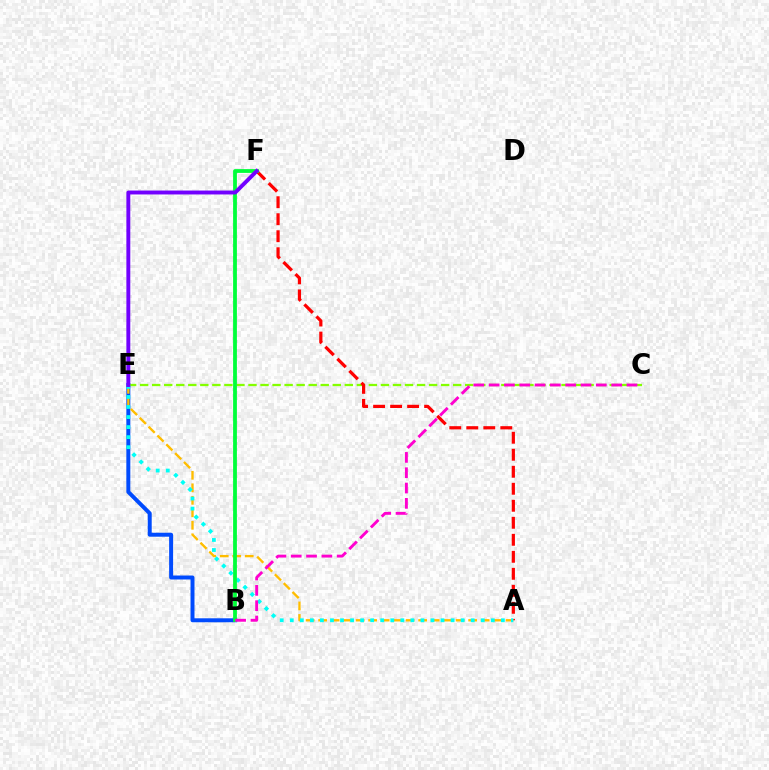{('B', 'E'): [{'color': '#004bff', 'line_style': 'solid', 'thickness': 2.86}], ('C', 'E'): [{'color': '#84ff00', 'line_style': 'dashed', 'thickness': 1.64}], ('A', 'F'): [{'color': '#ff0000', 'line_style': 'dashed', 'thickness': 2.31}], ('A', 'E'): [{'color': '#ffbd00', 'line_style': 'dashed', 'thickness': 1.7}, {'color': '#00fff6', 'line_style': 'dotted', 'thickness': 2.73}], ('B', 'F'): [{'color': '#00ff39', 'line_style': 'solid', 'thickness': 2.73}], ('B', 'C'): [{'color': '#ff00cf', 'line_style': 'dashed', 'thickness': 2.08}], ('E', 'F'): [{'color': '#7200ff', 'line_style': 'solid', 'thickness': 2.82}]}